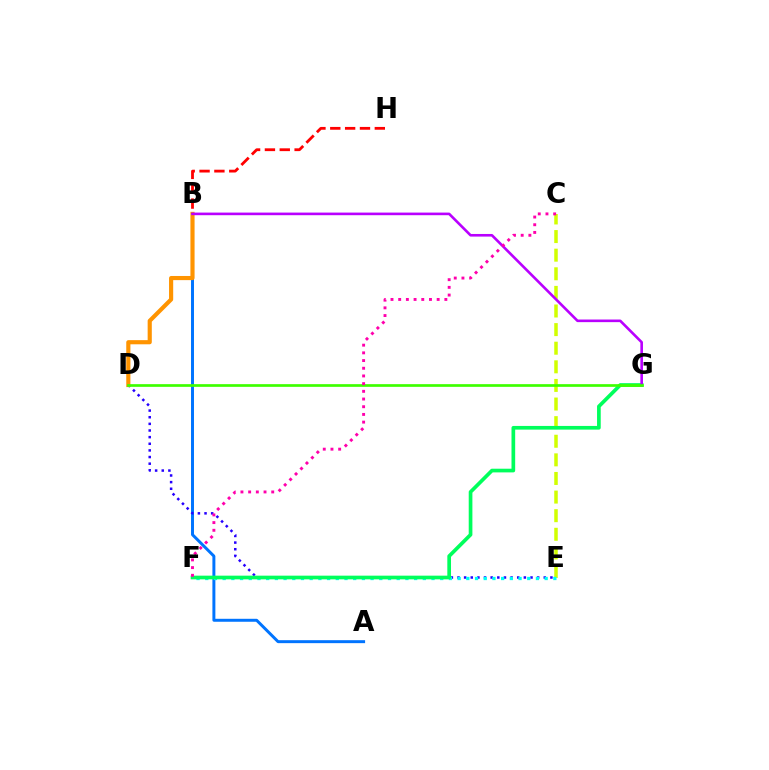{('A', 'B'): [{'color': '#0074ff', 'line_style': 'solid', 'thickness': 2.14}], ('D', 'E'): [{'color': '#2500ff', 'line_style': 'dotted', 'thickness': 1.8}], ('C', 'E'): [{'color': '#d1ff00', 'line_style': 'dashed', 'thickness': 2.53}], ('E', 'F'): [{'color': '#00fff6', 'line_style': 'dotted', 'thickness': 2.36}], ('B', 'D'): [{'color': '#ff9400', 'line_style': 'solid', 'thickness': 2.99}], ('F', 'G'): [{'color': '#00ff5c', 'line_style': 'solid', 'thickness': 2.65}], ('B', 'H'): [{'color': '#ff0000', 'line_style': 'dashed', 'thickness': 2.02}], ('B', 'G'): [{'color': '#b900ff', 'line_style': 'solid', 'thickness': 1.88}], ('D', 'G'): [{'color': '#3dff00', 'line_style': 'solid', 'thickness': 1.94}], ('C', 'F'): [{'color': '#ff00ac', 'line_style': 'dotted', 'thickness': 2.09}]}